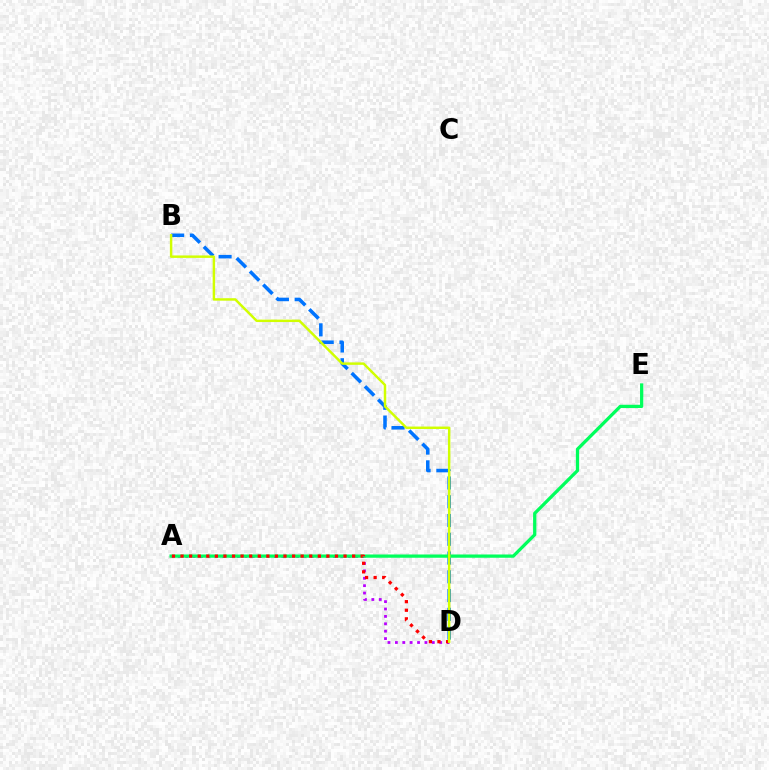{('A', 'D'): [{'color': '#b900ff', 'line_style': 'dotted', 'thickness': 2.01}, {'color': '#ff0000', 'line_style': 'dotted', 'thickness': 2.33}], ('B', 'D'): [{'color': '#0074ff', 'line_style': 'dashed', 'thickness': 2.55}, {'color': '#d1ff00', 'line_style': 'solid', 'thickness': 1.76}], ('A', 'E'): [{'color': '#00ff5c', 'line_style': 'solid', 'thickness': 2.35}]}